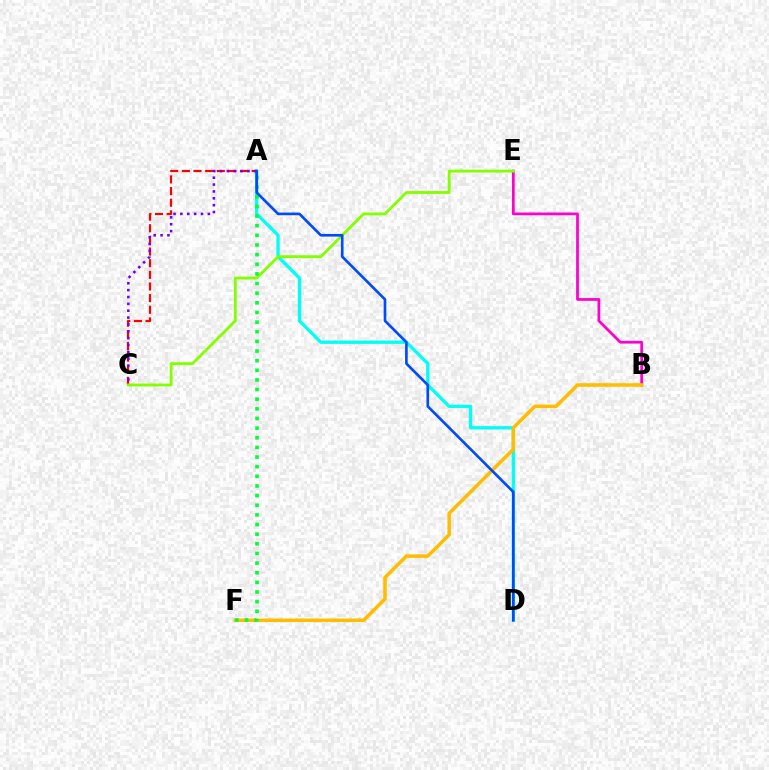{('B', 'E'): [{'color': '#ff00cf', 'line_style': 'solid', 'thickness': 1.98}], ('A', 'D'): [{'color': '#00fff6', 'line_style': 'solid', 'thickness': 2.36}, {'color': '#004bff', 'line_style': 'solid', 'thickness': 1.92}], ('A', 'C'): [{'color': '#ff0000', 'line_style': 'dashed', 'thickness': 1.58}, {'color': '#7200ff', 'line_style': 'dotted', 'thickness': 1.87}], ('C', 'E'): [{'color': '#84ff00', 'line_style': 'solid', 'thickness': 2.05}], ('B', 'F'): [{'color': '#ffbd00', 'line_style': 'solid', 'thickness': 2.53}], ('A', 'F'): [{'color': '#00ff39', 'line_style': 'dotted', 'thickness': 2.62}]}